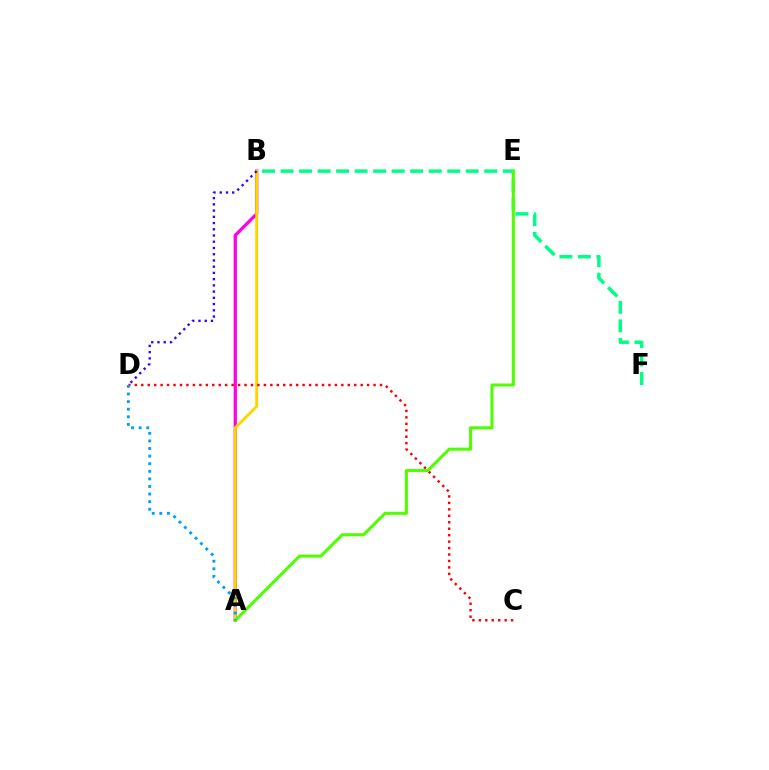{('A', 'B'): [{'color': '#ff00ed', 'line_style': 'solid', 'thickness': 2.34}, {'color': '#ffd500', 'line_style': 'solid', 'thickness': 2.07}], ('B', 'F'): [{'color': '#00ff86', 'line_style': 'dashed', 'thickness': 2.52}], ('C', 'D'): [{'color': '#ff0000', 'line_style': 'dotted', 'thickness': 1.75}], ('A', 'E'): [{'color': '#4fff00', 'line_style': 'solid', 'thickness': 2.2}], ('B', 'D'): [{'color': '#3700ff', 'line_style': 'dotted', 'thickness': 1.69}], ('A', 'D'): [{'color': '#009eff', 'line_style': 'dotted', 'thickness': 2.06}]}